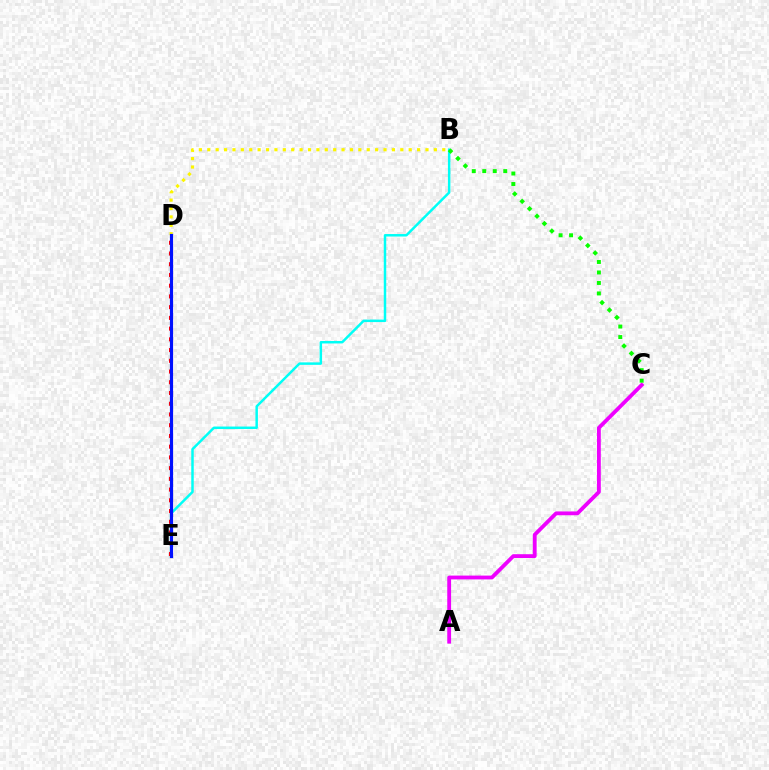{('B', 'E'): [{'color': '#00fff6', 'line_style': 'solid', 'thickness': 1.78}], ('D', 'E'): [{'color': '#ff0000', 'line_style': 'dotted', 'thickness': 2.92}, {'color': '#0010ff', 'line_style': 'solid', 'thickness': 2.28}], ('A', 'C'): [{'color': '#ee00ff', 'line_style': 'solid', 'thickness': 2.75}], ('B', 'D'): [{'color': '#fcf500', 'line_style': 'dotted', 'thickness': 2.28}], ('B', 'C'): [{'color': '#08ff00', 'line_style': 'dotted', 'thickness': 2.85}]}